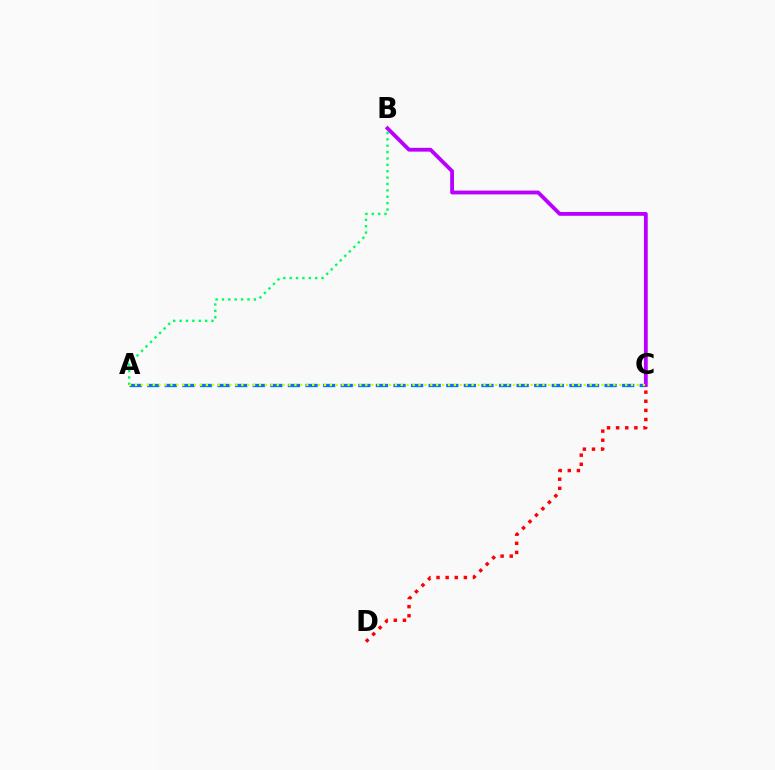{('C', 'D'): [{'color': '#ff0000', 'line_style': 'dotted', 'thickness': 2.48}], ('A', 'C'): [{'color': '#0074ff', 'line_style': 'dashed', 'thickness': 2.39}, {'color': '#d1ff00', 'line_style': 'dotted', 'thickness': 1.6}], ('B', 'C'): [{'color': '#b900ff', 'line_style': 'solid', 'thickness': 2.75}], ('A', 'B'): [{'color': '#00ff5c', 'line_style': 'dotted', 'thickness': 1.73}]}